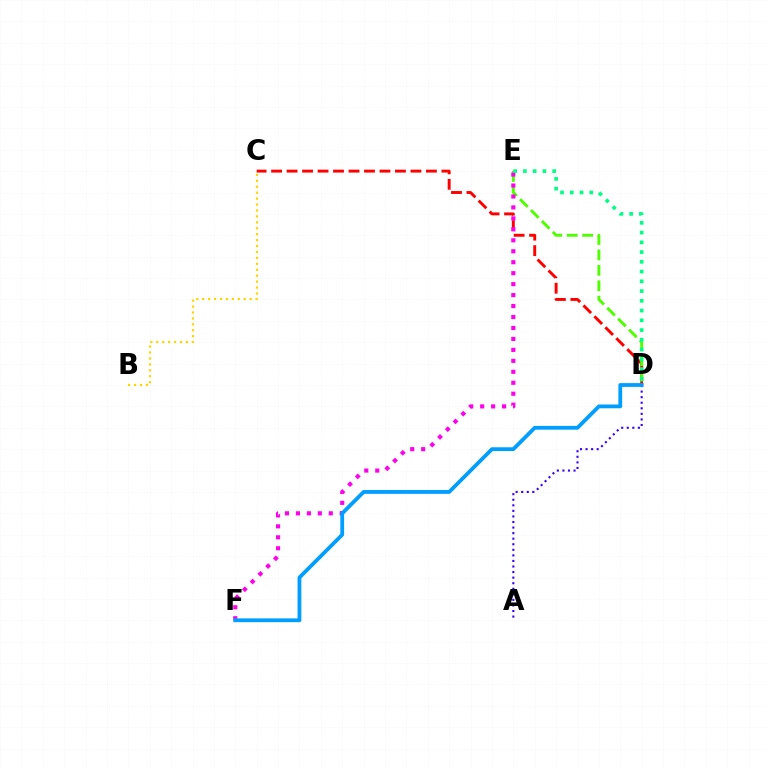{('C', 'D'): [{'color': '#ff0000', 'line_style': 'dashed', 'thickness': 2.1}], ('D', 'E'): [{'color': '#4fff00', 'line_style': 'dashed', 'thickness': 2.1}, {'color': '#00ff86', 'line_style': 'dotted', 'thickness': 2.65}], ('E', 'F'): [{'color': '#ff00ed', 'line_style': 'dotted', 'thickness': 2.98}], ('A', 'D'): [{'color': '#3700ff', 'line_style': 'dotted', 'thickness': 1.51}], ('B', 'C'): [{'color': '#ffd500', 'line_style': 'dotted', 'thickness': 1.61}], ('D', 'F'): [{'color': '#009eff', 'line_style': 'solid', 'thickness': 2.73}]}